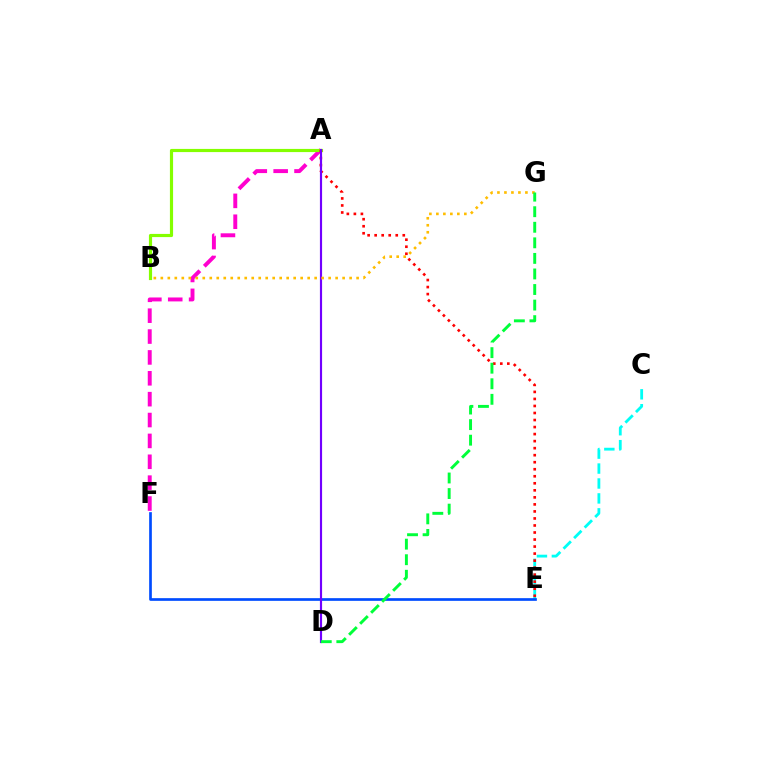{('A', 'F'): [{'color': '#ff00cf', 'line_style': 'dashed', 'thickness': 2.84}], ('A', 'B'): [{'color': '#84ff00', 'line_style': 'solid', 'thickness': 2.28}], ('C', 'E'): [{'color': '#00fff6', 'line_style': 'dashed', 'thickness': 2.03}], ('A', 'E'): [{'color': '#ff0000', 'line_style': 'dotted', 'thickness': 1.91}], ('E', 'F'): [{'color': '#004bff', 'line_style': 'solid', 'thickness': 1.94}], ('A', 'D'): [{'color': '#7200ff', 'line_style': 'solid', 'thickness': 1.56}], ('B', 'G'): [{'color': '#ffbd00', 'line_style': 'dotted', 'thickness': 1.9}], ('D', 'G'): [{'color': '#00ff39', 'line_style': 'dashed', 'thickness': 2.11}]}